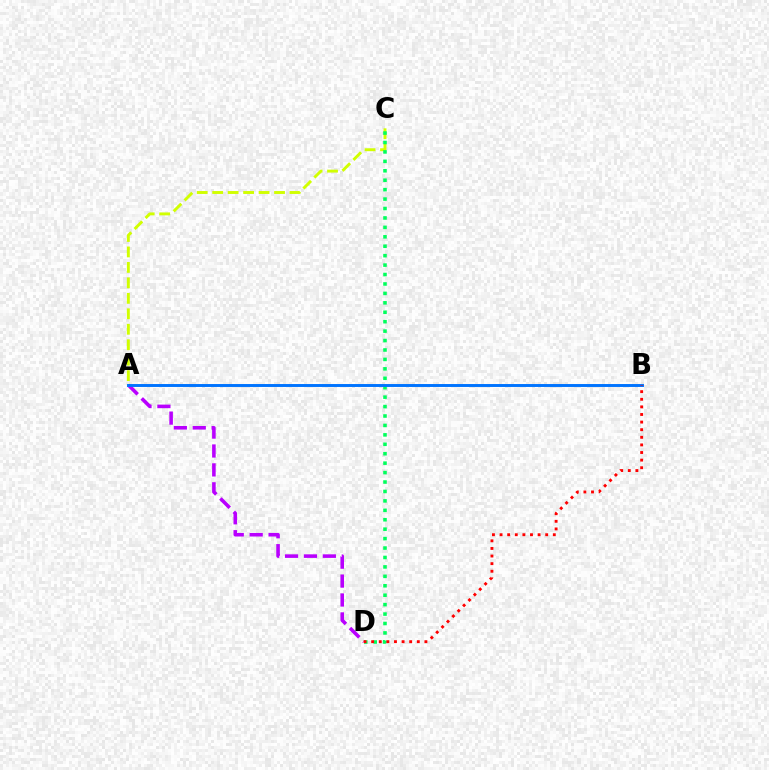{('A', 'D'): [{'color': '#b900ff', 'line_style': 'dashed', 'thickness': 2.57}], ('A', 'C'): [{'color': '#d1ff00', 'line_style': 'dashed', 'thickness': 2.1}], ('C', 'D'): [{'color': '#00ff5c', 'line_style': 'dotted', 'thickness': 2.56}], ('A', 'B'): [{'color': '#0074ff', 'line_style': 'solid', 'thickness': 2.11}], ('B', 'D'): [{'color': '#ff0000', 'line_style': 'dotted', 'thickness': 2.07}]}